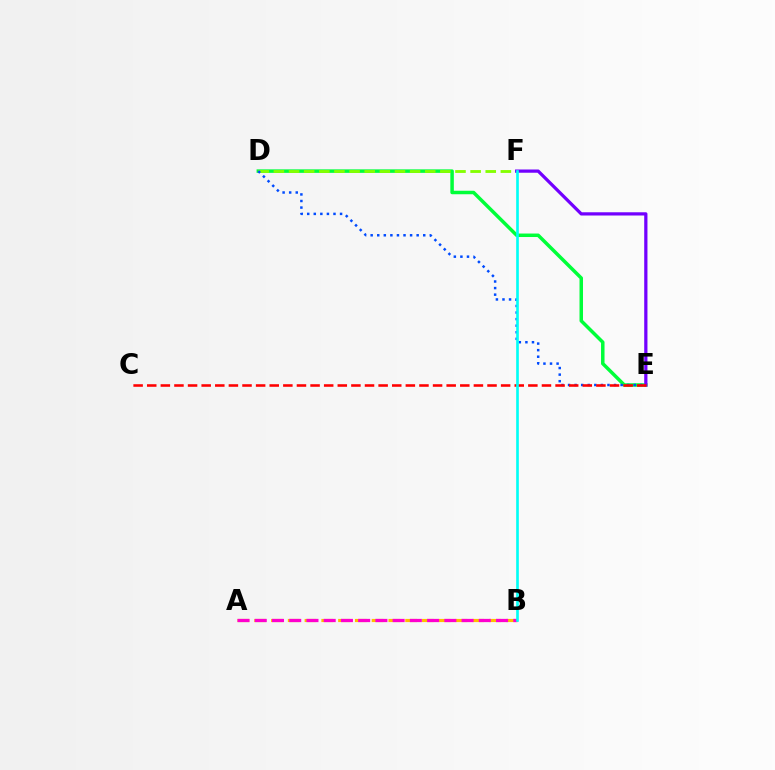{('D', 'E'): [{'color': '#00ff39', 'line_style': 'solid', 'thickness': 2.51}, {'color': '#004bff', 'line_style': 'dotted', 'thickness': 1.79}], ('A', 'B'): [{'color': '#ffbd00', 'line_style': 'dashed', 'thickness': 2.28}, {'color': '#ff00cf', 'line_style': 'dashed', 'thickness': 2.34}], ('D', 'F'): [{'color': '#84ff00', 'line_style': 'dashed', 'thickness': 2.06}], ('E', 'F'): [{'color': '#7200ff', 'line_style': 'solid', 'thickness': 2.33}], ('C', 'E'): [{'color': '#ff0000', 'line_style': 'dashed', 'thickness': 1.85}], ('B', 'F'): [{'color': '#00fff6', 'line_style': 'solid', 'thickness': 1.91}]}